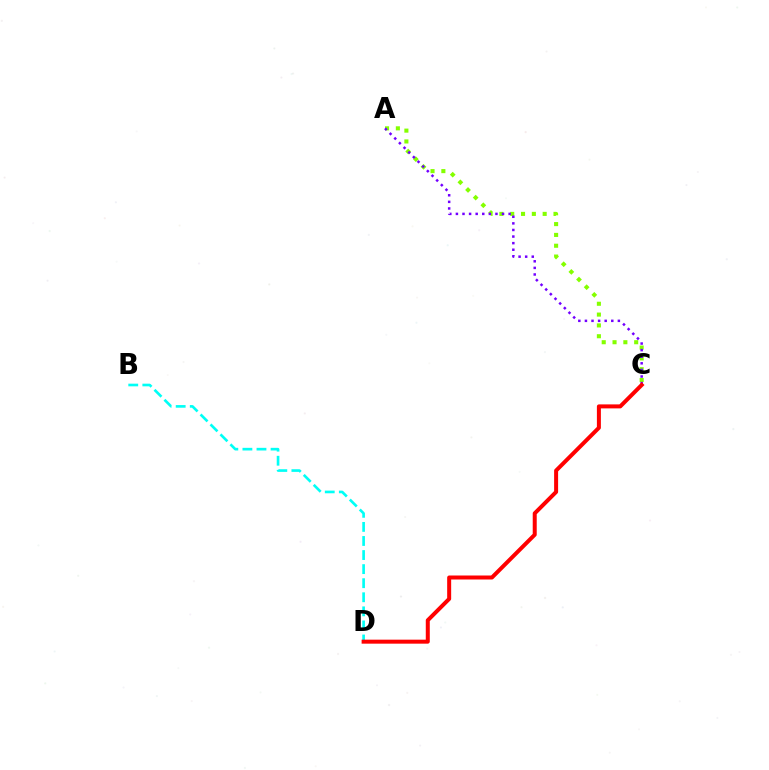{('B', 'D'): [{'color': '#00fff6', 'line_style': 'dashed', 'thickness': 1.91}], ('A', 'C'): [{'color': '#84ff00', 'line_style': 'dotted', 'thickness': 2.94}, {'color': '#7200ff', 'line_style': 'dotted', 'thickness': 1.79}], ('C', 'D'): [{'color': '#ff0000', 'line_style': 'solid', 'thickness': 2.88}]}